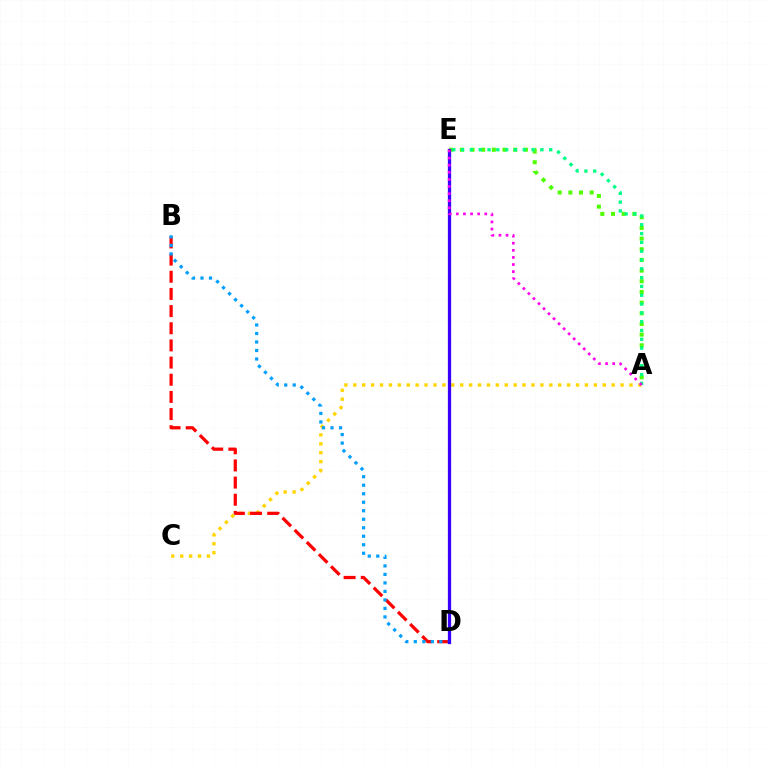{('A', 'E'): [{'color': '#4fff00', 'line_style': 'dotted', 'thickness': 2.9}, {'color': '#00ff86', 'line_style': 'dotted', 'thickness': 2.39}, {'color': '#ff00ed', 'line_style': 'dotted', 'thickness': 1.93}], ('A', 'C'): [{'color': '#ffd500', 'line_style': 'dotted', 'thickness': 2.42}], ('B', 'D'): [{'color': '#ff0000', 'line_style': 'dashed', 'thickness': 2.33}, {'color': '#009eff', 'line_style': 'dotted', 'thickness': 2.31}], ('D', 'E'): [{'color': '#3700ff', 'line_style': 'solid', 'thickness': 2.35}]}